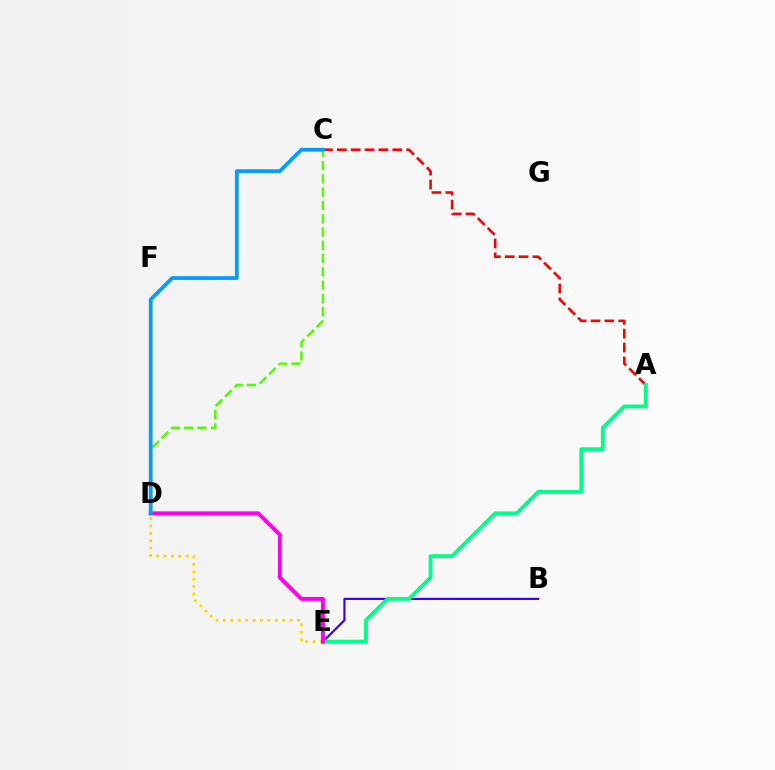{('B', 'E'): [{'color': '#3700ff', 'line_style': 'solid', 'thickness': 1.56}], ('C', 'D'): [{'color': '#4fff00', 'line_style': 'dashed', 'thickness': 1.81}, {'color': '#009eff', 'line_style': 'solid', 'thickness': 2.71}], ('D', 'E'): [{'color': '#ffd500', 'line_style': 'dotted', 'thickness': 2.01}, {'color': '#ff00ed', 'line_style': 'solid', 'thickness': 2.84}], ('A', 'C'): [{'color': '#ff0000', 'line_style': 'dashed', 'thickness': 1.88}], ('A', 'E'): [{'color': '#00ff86', 'line_style': 'solid', 'thickness': 2.77}]}